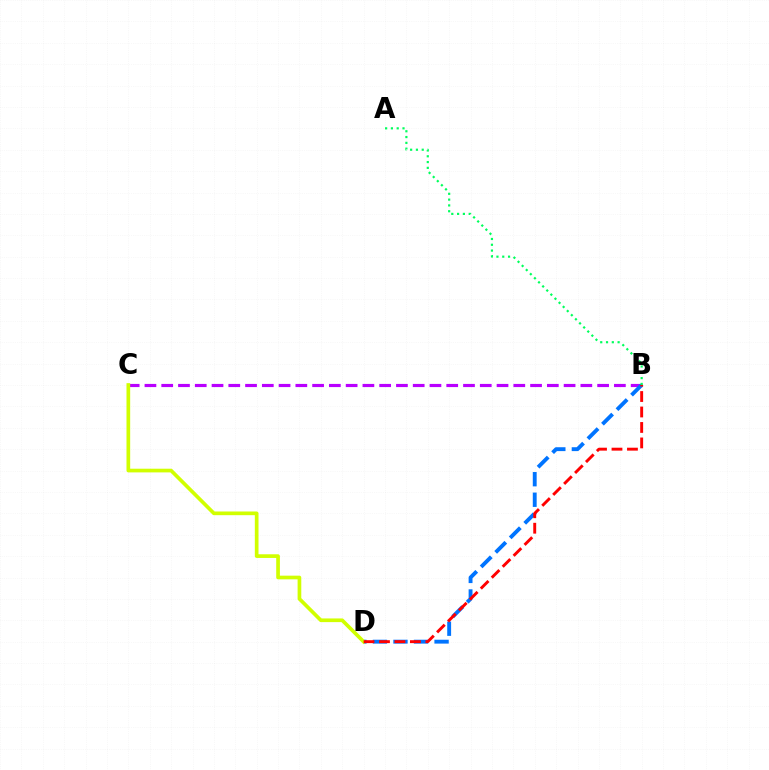{('B', 'C'): [{'color': '#b900ff', 'line_style': 'dashed', 'thickness': 2.28}], ('B', 'D'): [{'color': '#0074ff', 'line_style': 'dashed', 'thickness': 2.79}, {'color': '#ff0000', 'line_style': 'dashed', 'thickness': 2.1}], ('C', 'D'): [{'color': '#d1ff00', 'line_style': 'solid', 'thickness': 2.65}], ('A', 'B'): [{'color': '#00ff5c', 'line_style': 'dotted', 'thickness': 1.58}]}